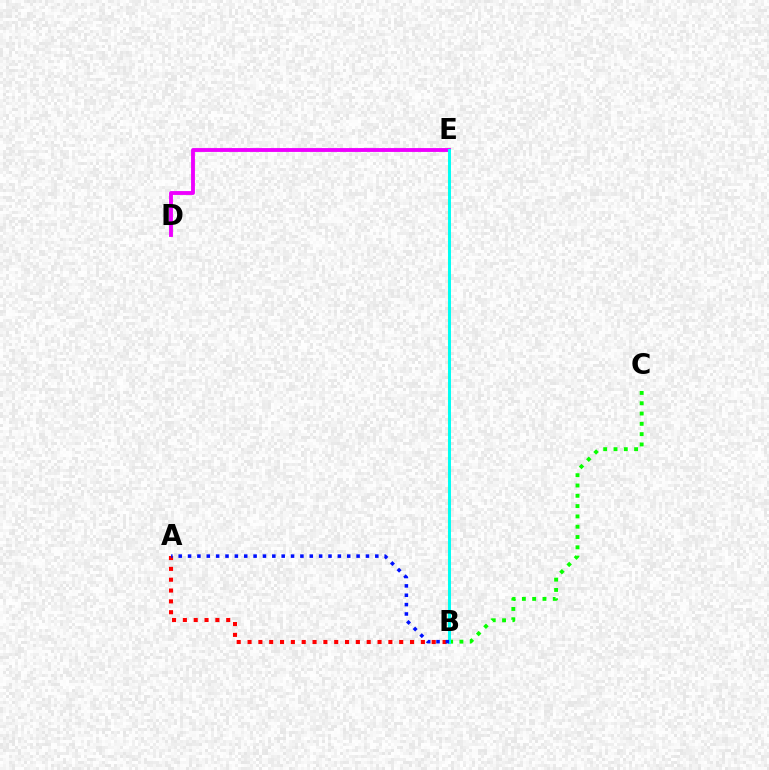{('B', 'E'): [{'color': '#fcf500', 'line_style': 'dashed', 'thickness': 1.55}, {'color': '#00fff6', 'line_style': 'solid', 'thickness': 2.13}], ('A', 'B'): [{'color': '#ff0000', 'line_style': 'dotted', 'thickness': 2.94}, {'color': '#0010ff', 'line_style': 'dotted', 'thickness': 2.54}], ('D', 'E'): [{'color': '#ee00ff', 'line_style': 'solid', 'thickness': 2.78}], ('B', 'C'): [{'color': '#08ff00', 'line_style': 'dotted', 'thickness': 2.8}]}